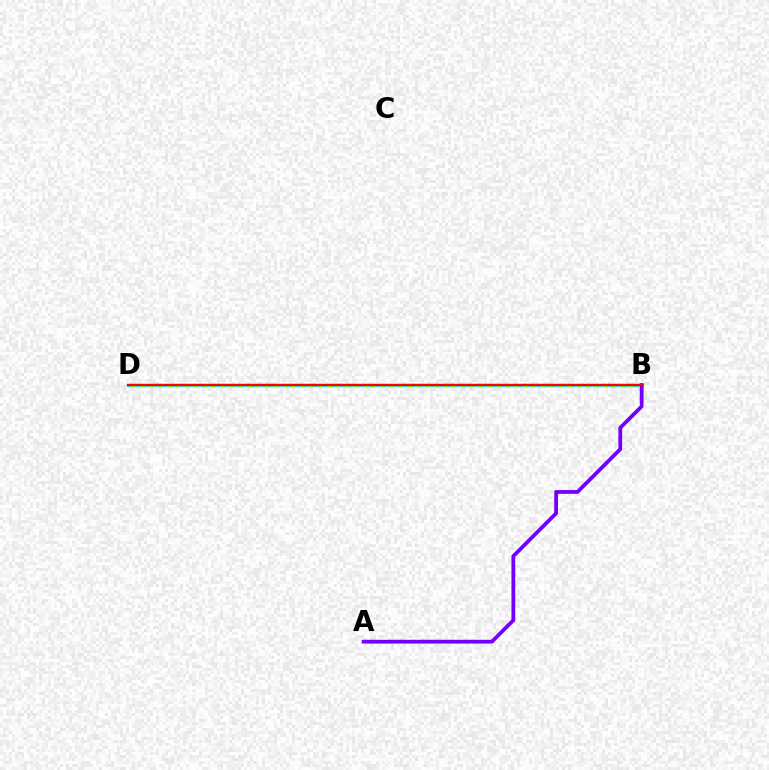{('B', 'D'): [{'color': '#00fff6', 'line_style': 'solid', 'thickness': 2.39}, {'color': '#84ff00', 'line_style': 'dotted', 'thickness': 2.42}, {'color': '#ff0000', 'line_style': 'solid', 'thickness': 1.68}], ('A', 'B'): [{'color': '#7200ff', 'line_style': 'solid', 'thickness': 2.71}]}